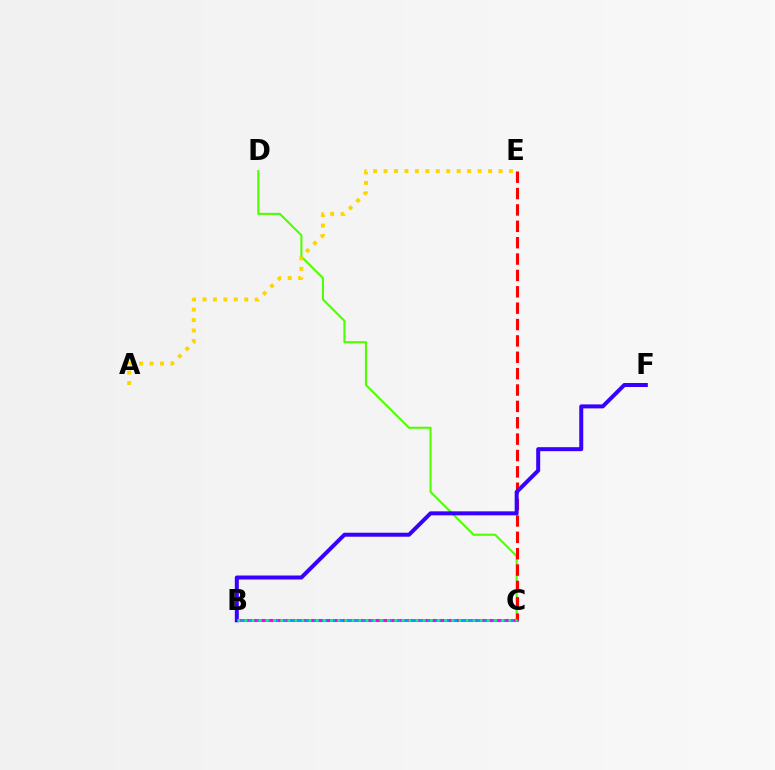{('C', 'D'): [{'color': '#4fff00', 'line_style': 'solid', 'thickness': 1.51}], ('B', 'C'): [{'color': '#009eff', 'line_style': 'solid', 'thickness': 2.12}, {'color': '#ff00ed', 'line_style': 'dotted', 'thickness': 2.21}, {'color': '#00ff86', 'line_style': 'dotted', 'thickness': 1.94}], ('A', 'E'): [{'color': '#ffd500', 'line_style': 'dotted', 'thickness': 2.84}], ('C', 'E'): [{'color': '#ff0000', 'line_style': 'dashed', 'thickness': 2.22}], ('B', 'F'): [{'color': '#3700ff', 'line_style': 'solid', 'thickness': 2.87}]}